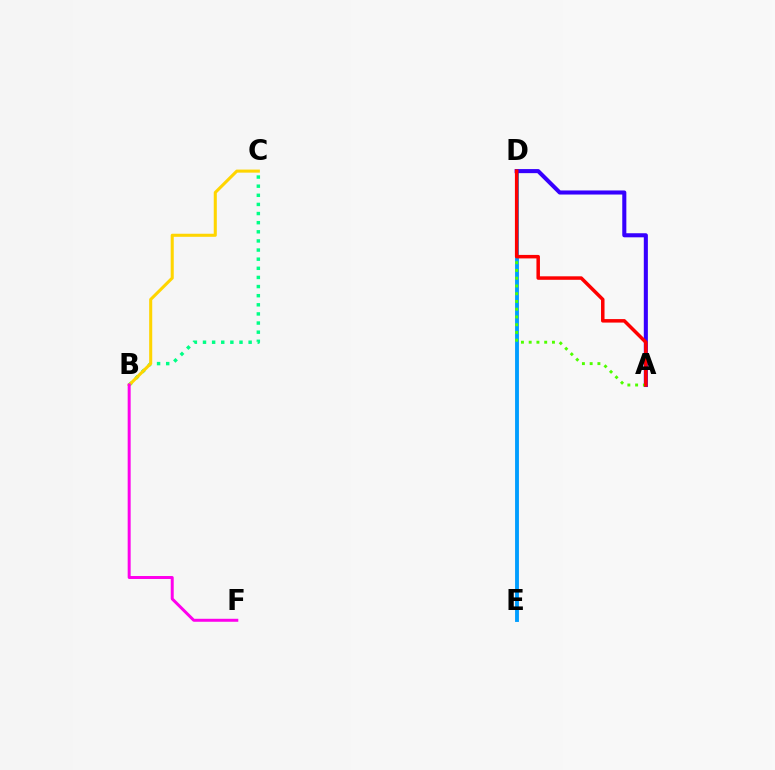{('D', 'E'): [{'color': '#009eff', 'line_style': 'solid', 'thickness': 2.79}], ('A', 'D'): [{'color': '#3700ff', 'line_style': 'solid', 'thickness': 2.93}, {'color': '#4fff00', 'line_style': 'dotted', 'thickness': 2.11}, {'color': '#ff0000', 'line_style': 'solid', 'thickness': 2.52}], ('B', 'C'): [{'color': '#00ff86', 'line_style': 'dotted', 'thickness': 2.48}, {'color': '#ffd500', 'line_style': 'solid', 'thickness': 2.21}], ('B', 'F'): [{'color': '#ff00ed', 'line_style': 'solid', 'thickness': 2.14}]}